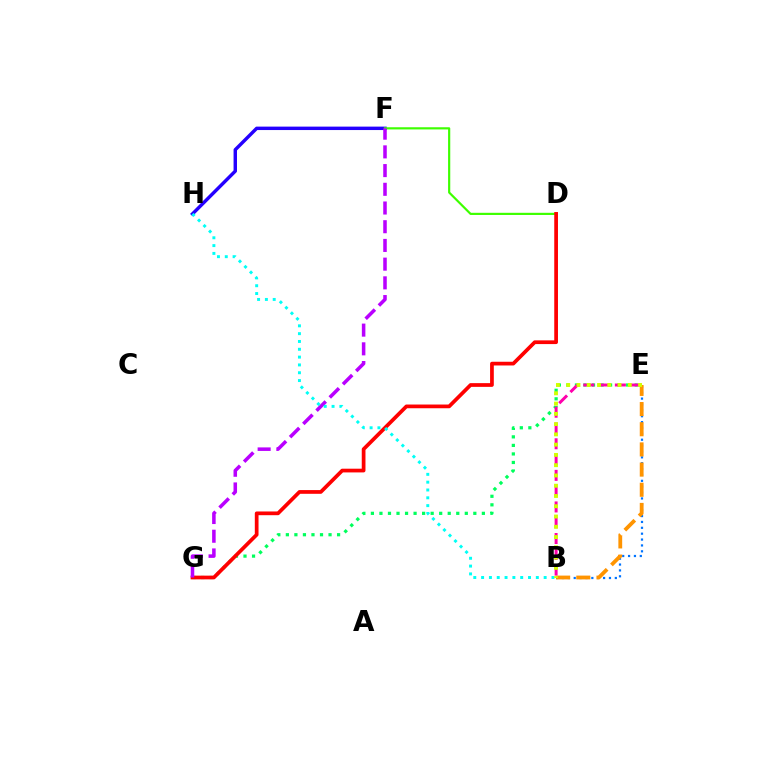{('E', 'G'): [{'color': '#00ff5c', 'line_style': 'dotted', 'thickness': 2.32}], ('F', 'H'): [{'color': '#2500ff', 'line_style': 'solid', 'thickness': 2.47}], ('B', 'E'): [{'color': '#ff00ac', 'line_style': 'dashed', 'thickness': 2.14}, {'color': '#0074ff', 'line_style': 'dotted', 'thickness': 1.6}, {'color': '#ff9400', 'line_style': 'dashed', 'thickness': 2.74}, {'color': '#d1ff00', 'line_style': 'dotted', 'thickness': 2.79}], ('D', 'F'): [{'color': '#3dff00', 'line_style': 'solid', 'thickness': 1.57}], ('D', 'G'): [{'color': '#ff0000', 'line_style': 'solid', 'thickness': 2.68}], ('F', 'G'): [{'color': '#b900ff', 'line_style': 'dashed', 'thickness': 2.54}], ('B', 'H'): [{'color': '#00fff6', 'line_style': 'dotted', 'thickness': 2.12}]}